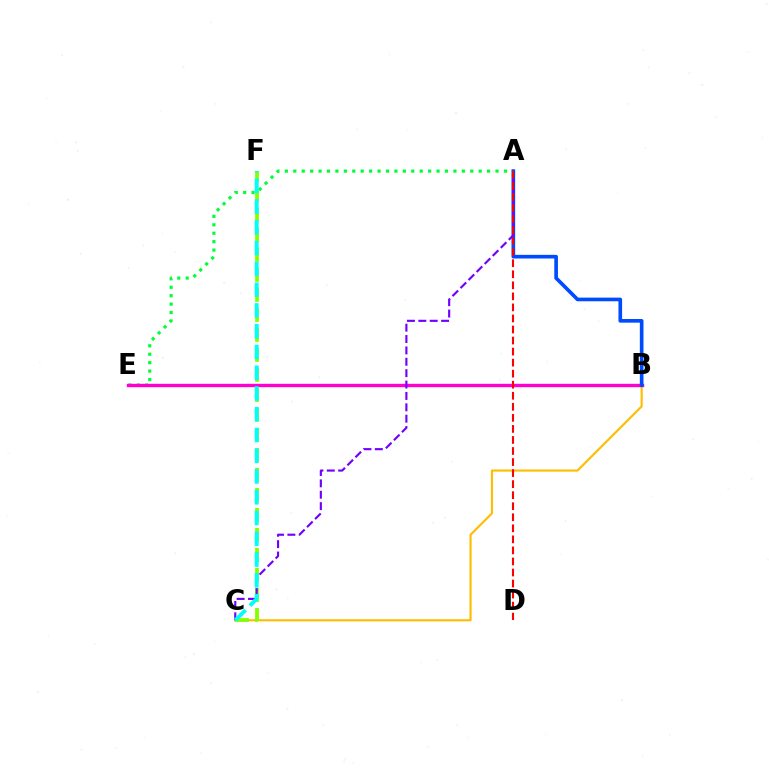{('B', 'C'): [{'color': '#ffbd00', 'line_style': 'solid', 'thickness': 1.55}], ('A', 'E'): [{'color': '#00ff39', 'line_style': 'dotted', 'thickness': 2.29}], ('C', 'F'): [{'color': '#84ff00', 'line_style': 'dashed', 'thickness': 2.72}, {'color': '#00fff6', 'line_style': 'dashed', 'thickness': 2.82}], ('B', 'E'): [{'color': '#ff00cf', 'line_style': 'solid', 'thickness': 2.43}], ('A', 'B'): [{'color': '#004bff', 'line_style': 'solid', 'thickness': 2.63}], ('A', 'C'): [{'color': '#7200ff', 'line_style': 'dashed', 'thickness': 1.55}], ('A', 'D'): [{'color': '#ff0000', 'line_style': 'dashed', 'thickness': 1.5}]}